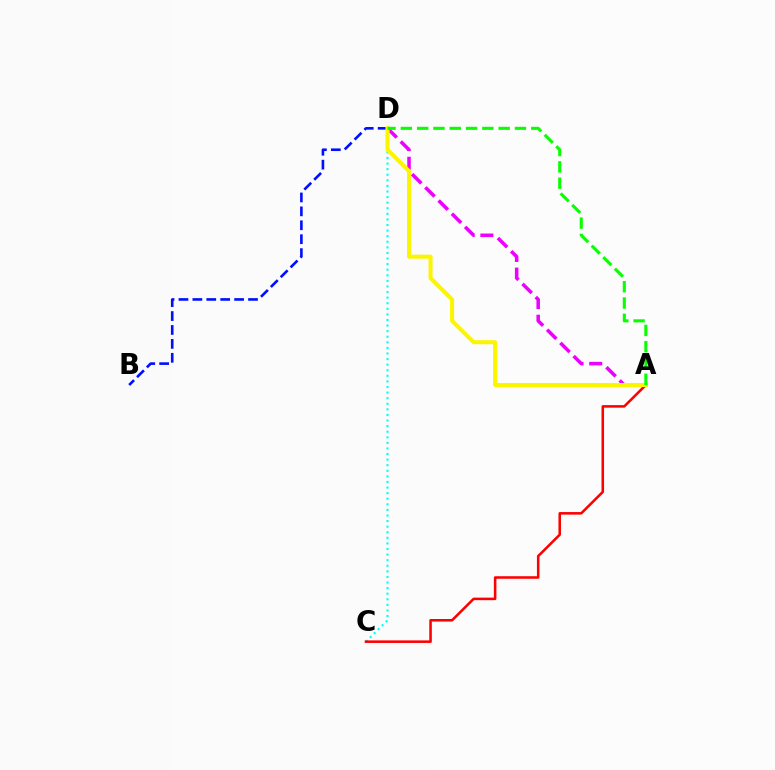{('C', 'D'): [{'color': '#00fff6', 'line_style': 'dotted', 'thickness': 1.52}], ('A', 'C'): [{'color': '#ff0000', 'line_style': 'solid', 'thickness': 1.84}], ('A', 'D'): [{'color': '#ee00ff', 'line_style': 'dashed', 'thickness': 2.54}, {'color': '#fcf500', 'line_style': 'solid', 'thickness': 2.91}, {'color': '#08ff00', 'line_style': 'dashed', 'thickness': 2.21}], ('B', 'D'): [{'color': '#0010ff', 'line_style': 'dashed', 'thickness': 1.89}]}